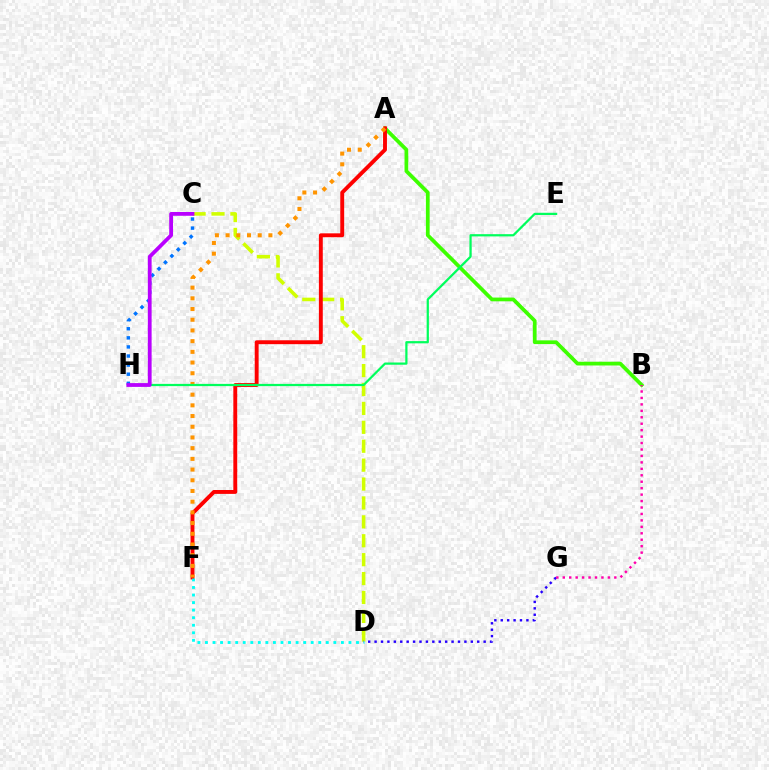{('C', 'D'): [{'color': '#d1ff00', 'line_style': 'dashed', 'thickness': 2.57}], ('A', 'B'): [{'color': '#3dff00', 'line_style': 'solid', 'thickness': 2.7}], ('C', 'H'): [{'color': '#0074ff', 'line_style': 'dotted', 'thickness': 2.47}, {'color': '#b900ff', 'line_style': 'solid', 'thickness': 2.72}], ('D', 'G'): [{'color': '#2500ff', 'line_style': 'dotted', 'thickness': 1.74}], ('A', 'F'): [{'color': '#ff0000', 'line_style': 'solid', 'thickness': 2.8}, {'color': '#ff9400', 'line_style': 'dotted', 'thickness': 2.91}], ('D', 'F'): [{'color': '#00fff6', 'line_style': 'dotted', 'thickness': 2.05}], ('B', 'G'): [{'color': '#ff00ac', 'line_style': 'dotted', 'thickness': 1.75}], ('E', 'H'): [{'color': '#00ff5c', 'line_style': 'solid', 'thickness': 1.61}]}